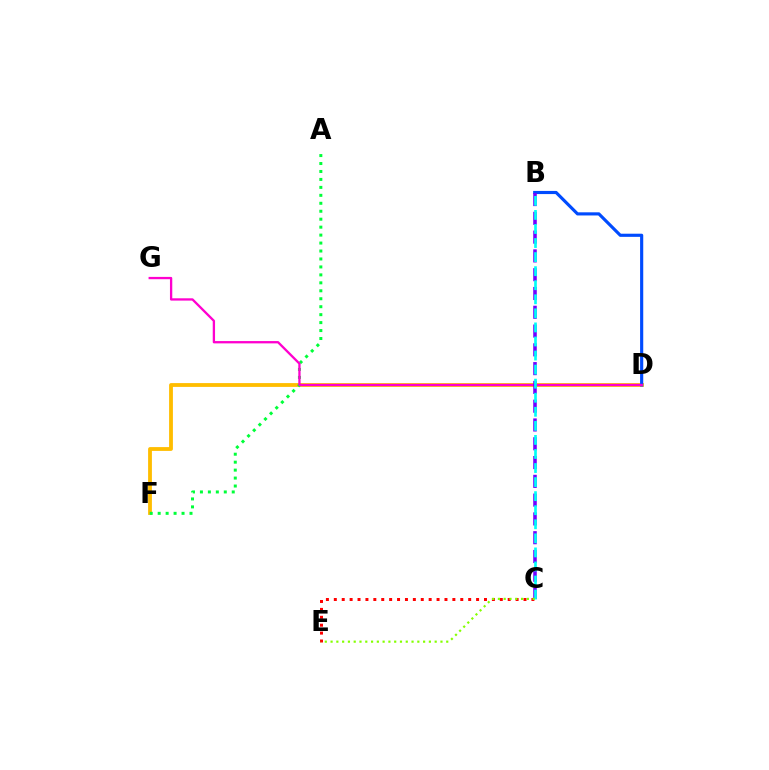{('D', 'F'): [{'color': '#ffbd00', 'line_style': 'solid', 'thickness': 2.75}], ('B', 'D'): [{'color': '#004bff', 'line_style': 'solid', 'thickness': 2.26}], ('A', 'F'): [{'color': '#00ff39', 'line_style': 'dotted', 'thickness': 2.16}], ('D', 'G'): [{'color': '#ff00cf', 'line_style': 'solid', 'thickness': 1.66}], ('C', 'E'): [{'color': '#ff0000', 'line_style': 'dotted', 'thickness': 2.15}, {'color': '#84ff00', 'line_style': 'dotted', 'thickness': 1.57}], ('B', 'C'): [{'color': '#7200ff', 'line_style': 'dashed', 'thickness': 2.55}, {'color': '#00fff6', 'line_style': 'dashed', 'thickness': 1.91}]}